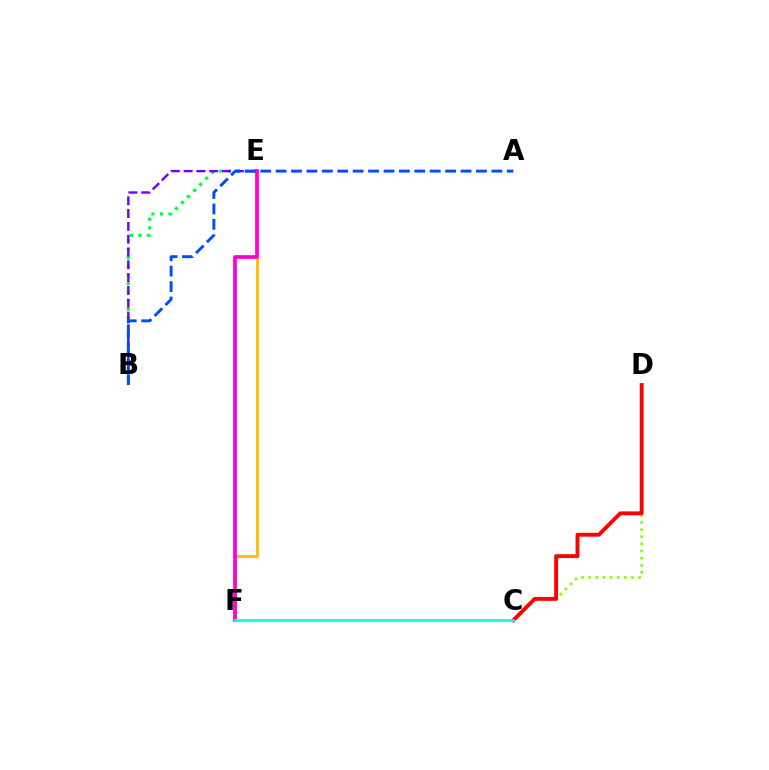{('E', 'F'): [{'color': '#ffbd00', 'line_style': 'solid', 'thickness': 2.03}, {'color': '#ff00cf', 'line_style': 'solid', 'thickness': 2.68}], ('B', 'E'): [{'color': '#00ff39', 'line_style': 'dotted', 'thickness': 2.33}, {'color': '#7200ff', 'line_style': 'dashed', 'thickness': 1.74}], ('C', 'D'): [{'color': '#84ff00', 'line_style': 'dotted', 'thickness': 1.94}, {'color': '#ff0000', 'line_style': 'solid', 'thickness': 2.78}], ('C', 'F'): [{'color': '#00fff6', 'line_style': 'solid', 'thickness': 1.95}], ('A', 'B'): [{'color': '#004bff', 'line_style': 'dashed', 'thickness': 2.09}]}